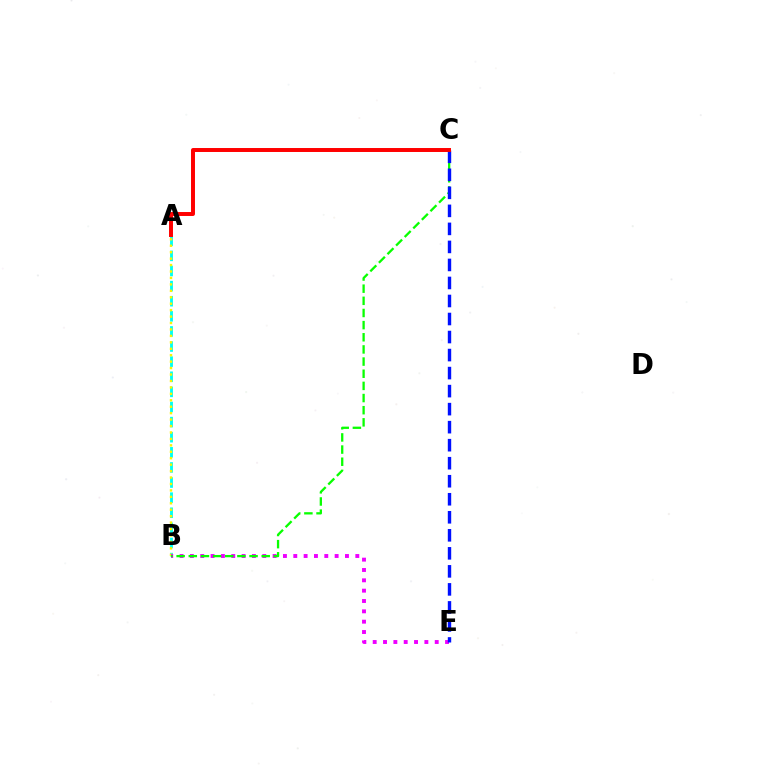{('A', 'B'): [{'color': '#00fff6', 'line_style': 'dashed', 'thickness': 2.05}, {'color': '#fcf500', 'line_style': 'dotted', 'thickness': 1.75}], ('B', 'E'): [{'color': '#ee00ff', 'line_style': 'dotted', 'thickness': 2.81}], ('B', 'C'): [{'color': '#08ff00', 'line_style': 'dashed', 'thickness': 1.65}], ('C', 'E'): [{'color': '#0010ff', 'line_style': 'dashed', 'thickness': 2.45}], ('A', 'C'): [{'color': '#ff0000', 'line_style': 'solid', 'thickness': 2.85}]}